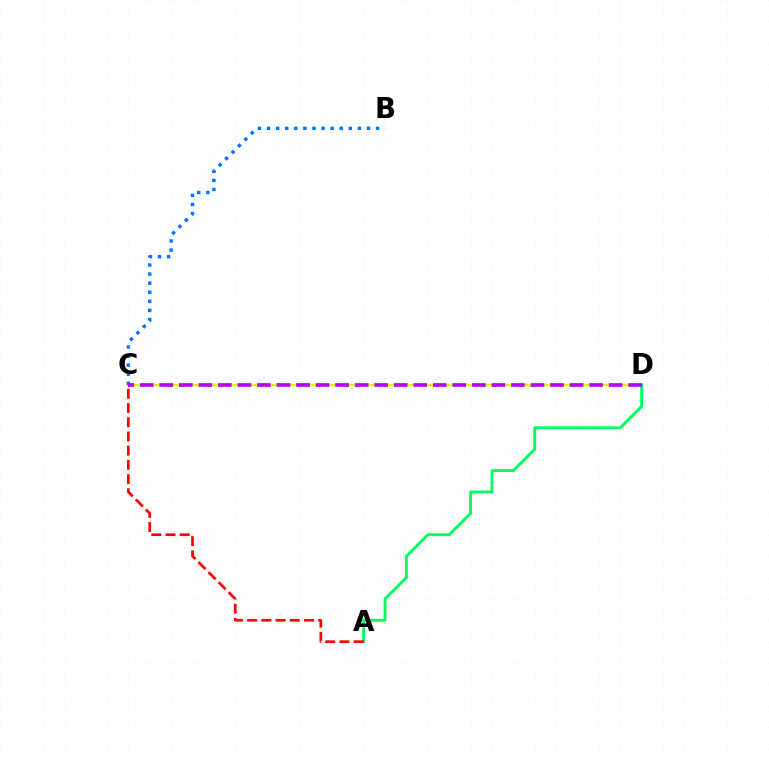{('C', 'D'): [{'color': '#d1ff00', 'line_style': 'solid', 'thickness': 1.78}, {'color': '#b900ff', 'line_style': 'dashed', 'thickness': 2.65}], ('A', 'D'): [{'color': '#00ff5c', 'line_style': 'solid', 'thickness': 2.06}], ('B', 'C'): [{'color': '#0074ff', 'line_style': 'dotted', 'thickness': 2.47}], ('A', 'C'): [{'color': '#ff0000', 'line_style': 'dashed', 'thickness': 1.93}]}